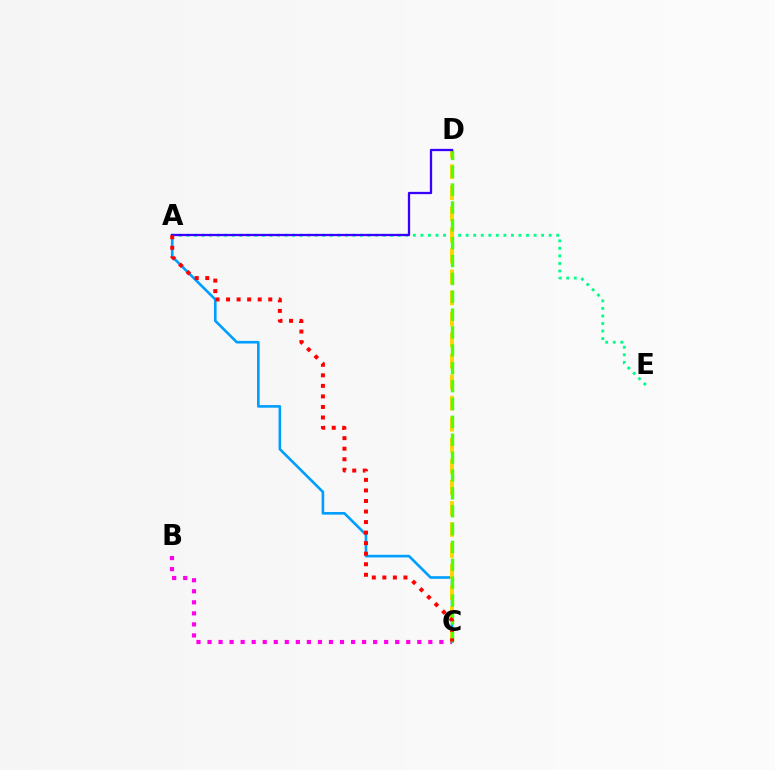{('A', 'C'): [{'color': '#009eff', 'line_style': 'solid', 'thickness': 1.89}, {'color': '#ff0000', 'line_style': 'dotted', 'thickness': 2.86}], ('B', 'C'): [{'color': '#ff00ed', 'line_style': 'dotted', 'thickness': 3.0}], ('A', 'E'): [{'color': '#00ff86', 'line_style': 'dotted', 'thickness': 2.05}], ('C', 'D'): [{'color': '#ffd500', 'line_style': 'dashed', 'thickness': 2.86}, {'color': '#4fff00', 'line_style': 'dashed', 'thickness': 2.43}], ('A', 'D'): [{'color': '#3700ff', 'line_style': 'solid', 'thickness': 1.65}]}